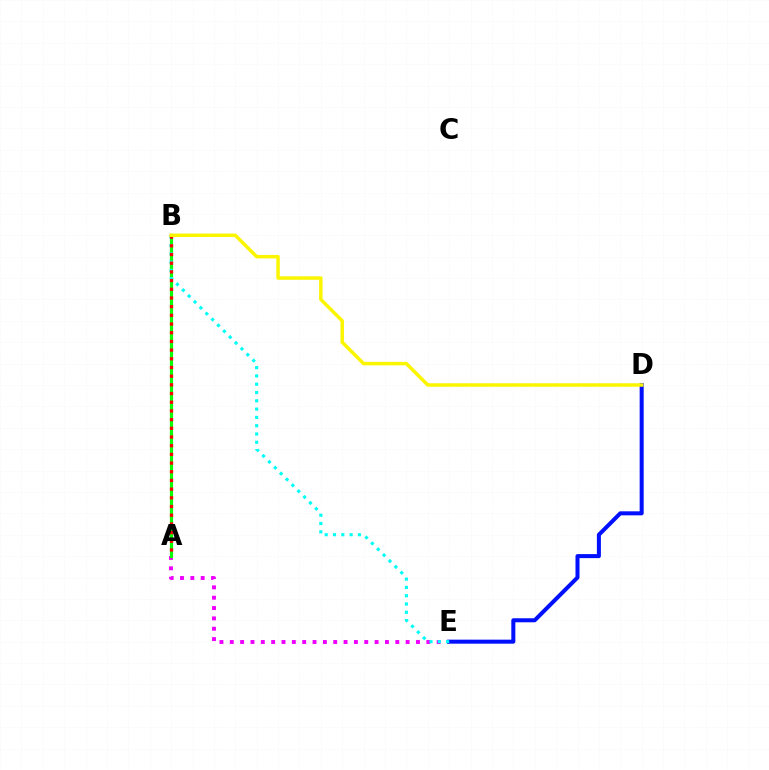{('A', 'E'): [{'color': '#ee00ff', 'line_style': 'dotted', 'thickness': 2.81}], ('A', 'B'): [{'color': '#08ff00', 'line_style': 'solid', 'thickness': 2.28}, {'color': '#ff0000', 'line_style': 'dotted', 'thickness': 2.36}], ('D', 'E'): [{'color': '#0010ff', 'line_style': 'solid', 'thickness': 2.9}], ('B', 'E'): [{'color': '#00fff6', 'line_style': 'dotted', 'thickness': 2.25}], ('B', 'D'): [{'color': '#fcf500', 'line_style': 'solid', 'thickness': 2.5}]}